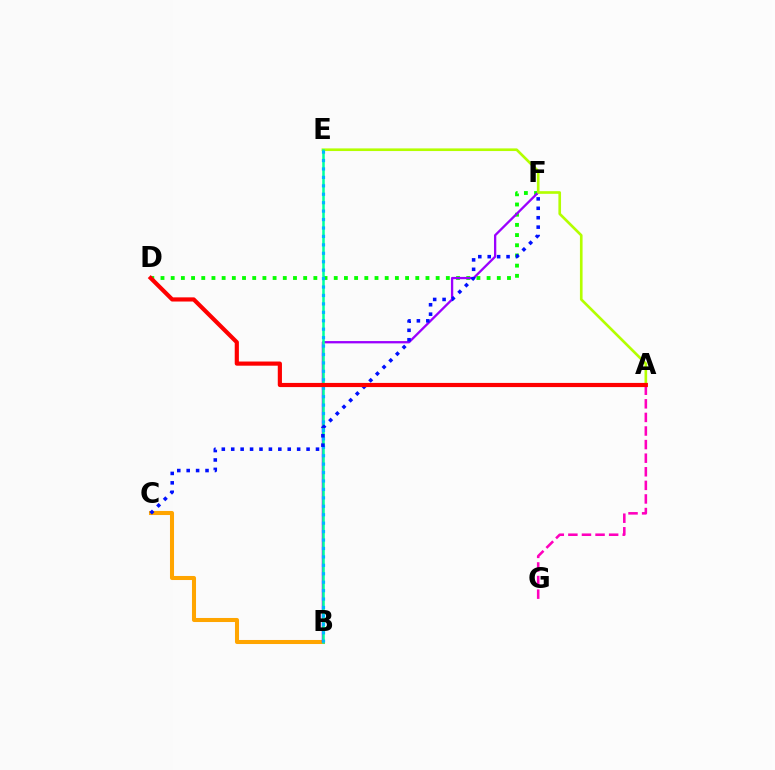{('D', 'F'): [{'color': '#08ff00', 'line_style': 'dotted', 'thickness': 2.77}], ('B', 'C'): [{'color': '#ffa500', 'line_style': 'solid', 'thickness': 2.92}], ('B', 'F'): [{'color': '#9b00ff', 'line_style': 'solid', 'thickness': 1.66}], ('A', 'E'): [{'color': '#b3ff00', 'line_style': 'solid', 'thickness': 1.91}], ('B', 'E'): [{'color': '#00ff9d', 'line_style': 'solid', 'thickness': 1.82}, {'color': '#00b5ff', 'line_style': 'dotted', 'thickness': 2.29}], ('C', 'F'): [{'color': '#0010ff', 'line_style': 'dotted', 'thickness': 2.56}], ('A', 'G'): [{'color': '#ff00bd', 'line_style': 'dashed', 'thickness': 1.85}], ('A', 'D'): [{'color': '#ff0000', 'line_style': 'solid', 'thickness': 3.0}]}